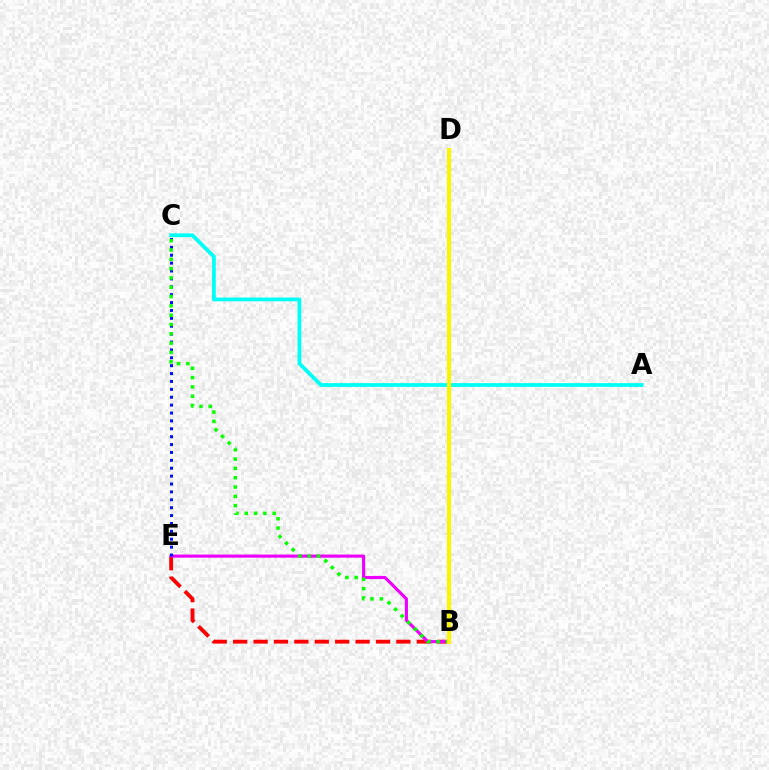{('A', 'C'): [{'color': '#00fff6', 'line_style': 'solid', 'thickness': 2.72}], ('B', 'E'): [{'color': '#ff0000', 'line_style': 'dashed', 'thickness': 2.77}, {'color': '#ee00ff', 'line_style': 'solid', 'thickness': 2.26}], ('C', 'E'): [{'color': '#0010ff', 'line_style': 'dotted', 'thickness': 2.14}], ('B', 'C'): [{'color': '#08ff00', 'line_style': 'dotted', 'thickness': 2.53}], ('B', 'D'): [{'color': '#fcf500', 'line_style': 'solid', 'thickness': 2.96}]}